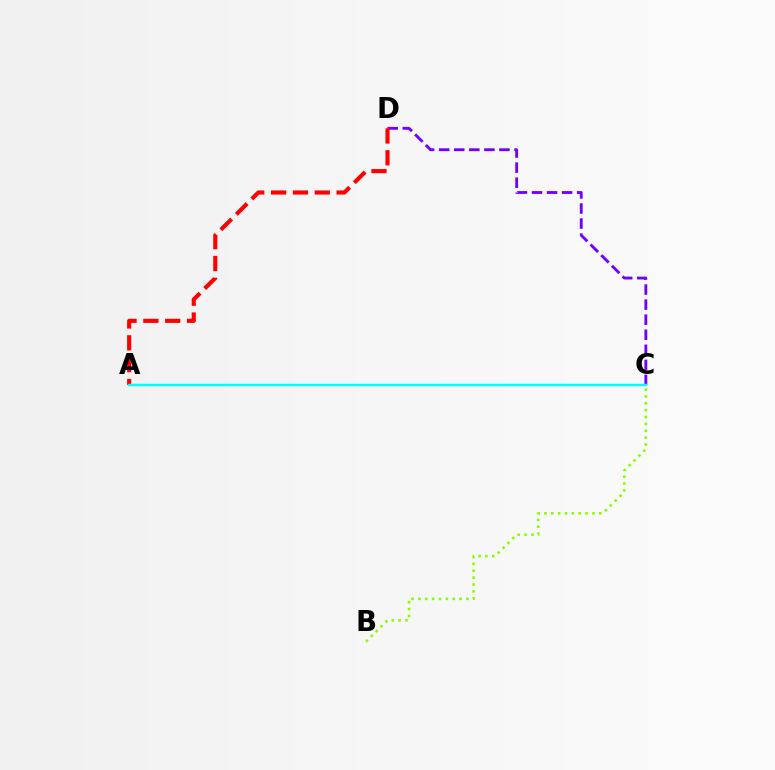{('C', 'D'): [{'color': '#7200ff', 'line_style': 'dashed', 'thickness': 2.05}], ('B', 'C'): [{'color': '#84ff00', 'line_style': 'dotted', 'thickness': 1.86}], ('A', 'D'): [{'color': '#ff0000', 'line_style': 'dashed', 'thickness': 2.97}], ('A', 'C'): [{'color': '#00fff6', 'line_style': 'solid', 'thickness': 1.79}]}